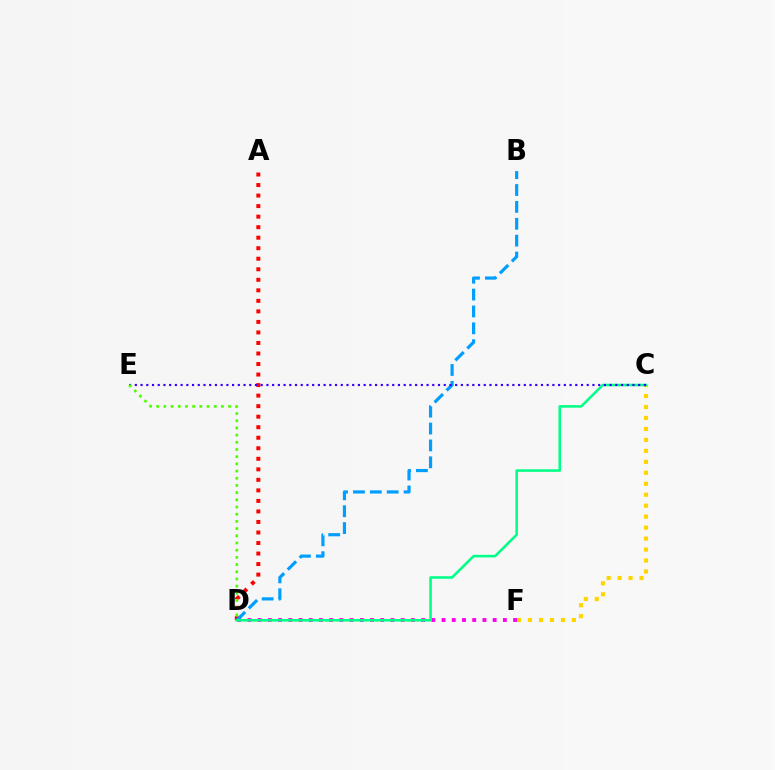{('D', 'F'): [{'color': '#ff00ed', 'line_style': 'dotted', 'thickness': 2.78}], ('A', 'D'): [{'color': '#ff0000', 'line_style': 'dotted', 'thickness': 2.86}], ('B', 'D'): [{'color': '#009eff', 'line_style': 'dashed', 'thickness': 2.29}], ('C', 'F'): [{'color': '#ffd500', 'line_style': 'dotted', 'thickness': 2.98}], ('C', 'D'): [{'color': '#00ff86', 'line_style': 'solid', 'thickness': 1.84}], ('C', 'E'): [{'color': '#3700ff', 'line_style': 'dotted', 'thickness': 1.55}], ('D', 'E'): [{'color': '#4fff00', 'line_style': 'dotted', 'thickness': 1.95}]}